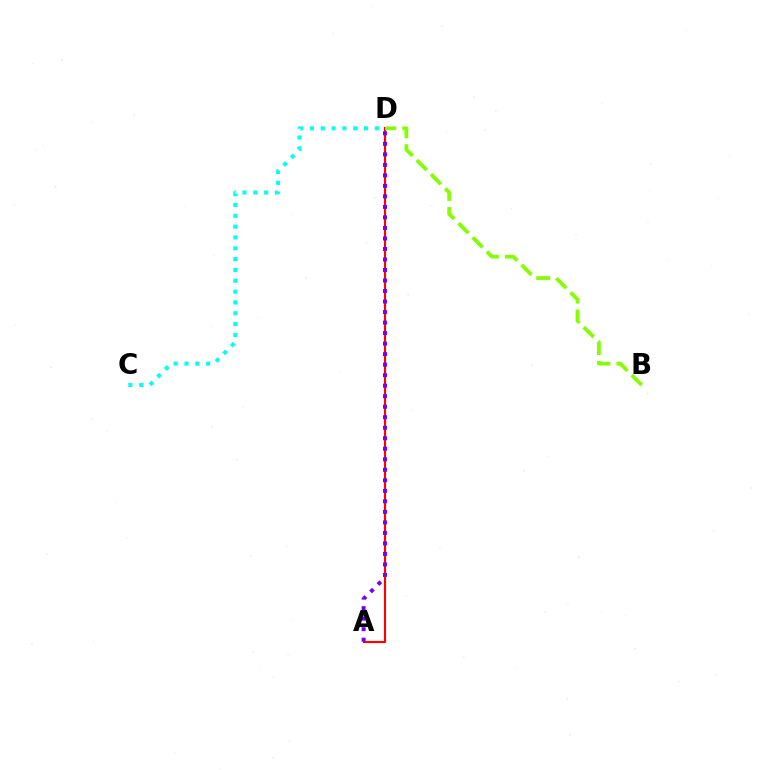{('A', 'D'): [{'color': '#ff0000', 'line_style': 'solid', 'thickness': 1.54}, {'color': '#7200ff', 'line_style': 'dotted', 'thickness': 2.86}], ('C', 'D'): [{'color': '#00fff6', 'line_style': 'dotted', 'thickness': 2.94}], ('B', 'D'): [{'color': '#84ff00', 'line_style': 'dashed', 'thickness': 2.73}]}